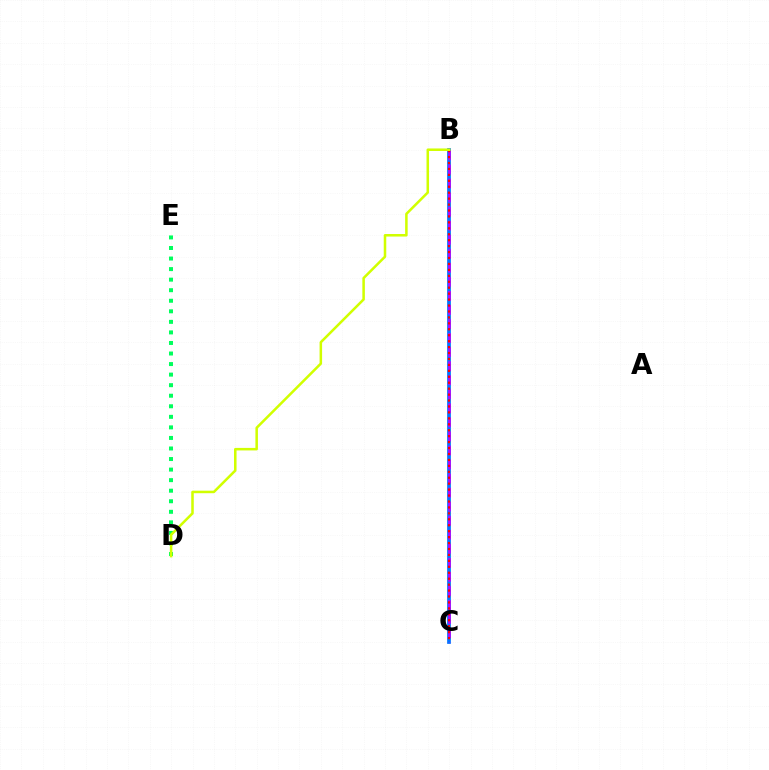{('D', 'E'): [{'color': '#00ff5c', 'line_style': 'dotted', 'thickness': 2.87}], ('B', 'C'): [{'color': '#0074ff', 'line_style': 'solid', 'thickness': 2.68}, {'color': '#b900ff', 'line_style': 'dashed', 'thickness': 1.91}, {'color': '#ff0000', 'line_style': 'dotted', 'thickness': 1.61}], ('B', 'D'): [{'color': '#d1ff00', 'line_style': 'solid', 'thickness': 1.82}]}